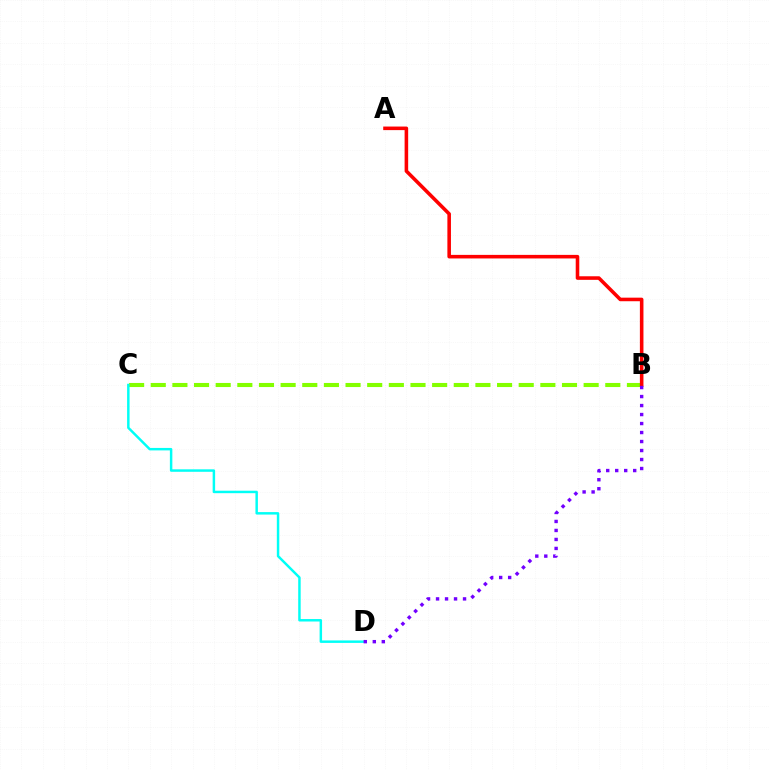{('B', 'C'): [{'color': '#84ff00', 'line_style': 'dashed', 'thickness': 2.94}], ('C', 'D'): [{'color': '#00fff6', 'line_style': 'solid', 'thickness': 1.78}], ('A', 'B'): [{'color': '#ff0000', 'line_style': 'solid', 'thickness': 2.57}], ('B', 'D'): [{'color': '#7200ff', 'line_style': 'dotted', 'thickness': 2.44}]}